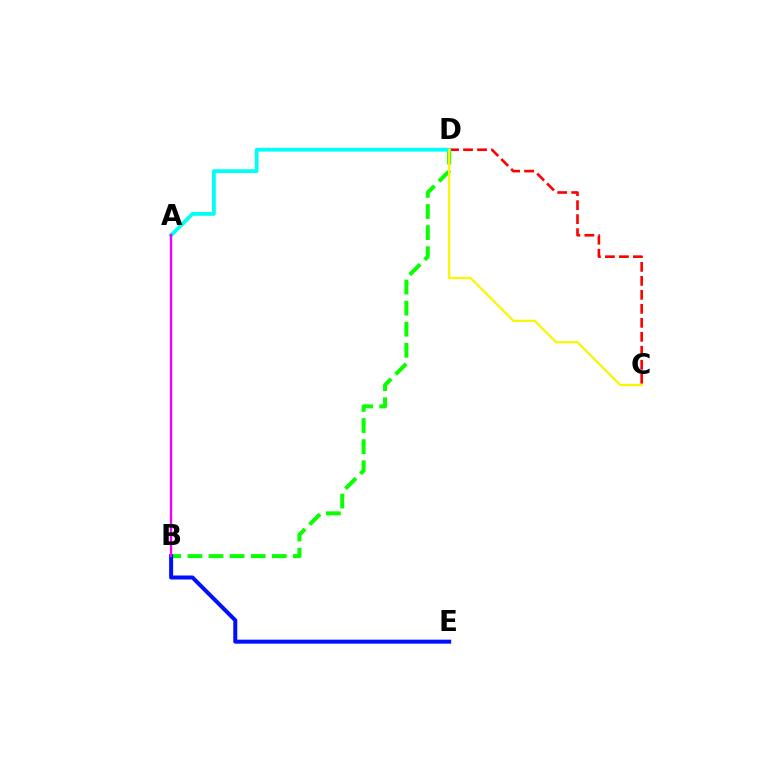{('B', 'D'): [{'color': '#08ff00', 'line_style': 'dashed', 'thickness': 2.87}], ('C', 'D'): [{'color': '#ff0000', 'line_style': 'dashed', 'thickness': 1.9}, {'color': '#fcf500', 'line_style': 'solid', 'thickness': 1.61}], ('B', 'E'): [{'color': '#0010ff', 'line_style': 'solid', 'thickness': 2.88}], ('A', 'D'): [{'color': '#00fff6', 'line_style': 'solid', 'thickness': 2.73}], ('A', 'B'): [{'color': '#ee00ff', 'line_style': 'solid', 'thickness': 1.7}]}